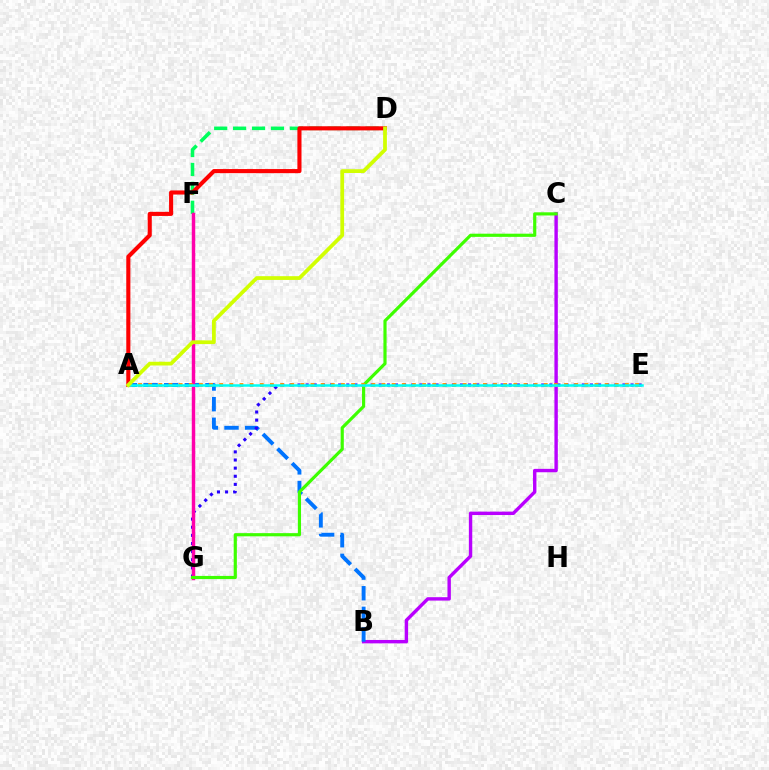{('B', 'C'): [{'color': '#b900ff', 'line_style': 'solid', 'thickness': 2.45}], ('A', 'B'): [{'color': '#0074ff', 'line_style': 'dashed', 'thickness': 2.8}], ('D', 'F'): [{'color': '#00ff5c', 'line_style': 'dashed', 'thickness': 2.57}], ('E', 'G'): [{'color': '#2500ff', 'line_style': 'dotted', 'thickness': 2.21}], ('F', 'G'): [{'color': '#ff00ac', 'line_style': 'solid', 'thickness': 2.48}], ('A', 'D'): [{'color': '#ff0000', 'line_style': 'solid', 'thickness': 2.95}, {'color': '#d1ff00', 'line_style': 'solid', 'thickness': 2.7}], ('C', 'G'): [{'color': '#3dff00', 'line_style': 'solid', 'thickness': 2.29}], ('A', 'E'): [{'color': '#ff9400', 'line_style': 'dotted', 'thickness': 2.76}, {'color': '#00fff6', 'line_style': 'solid', 'thickness': 1.8}]}